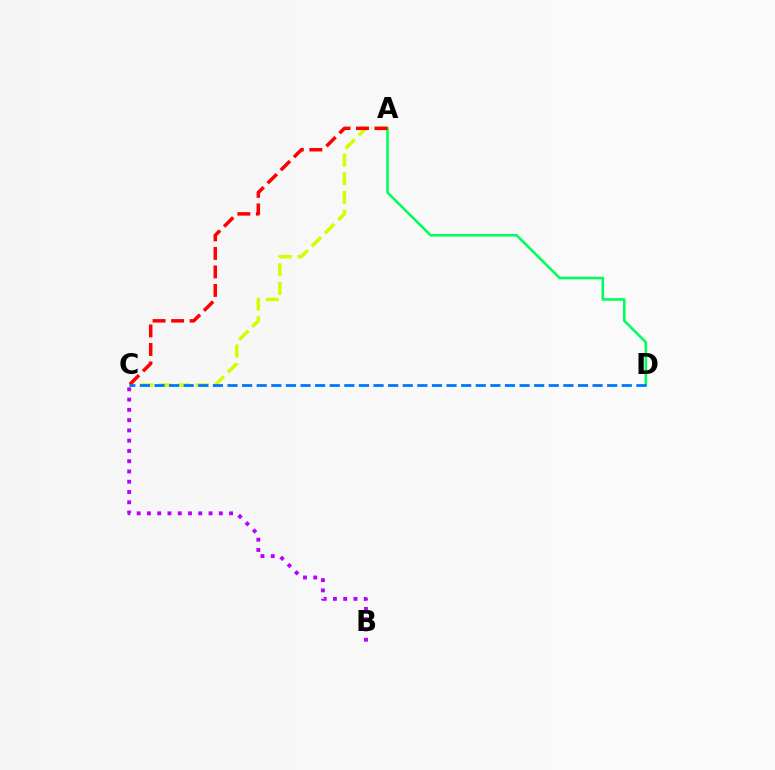{('A', 'C'): [{'color': '#d1ff00', 'line_style': 'dashed', 'thickness': 2.53}, {'color': '#ff0000', 'line_style': 'dashed', 'thickness': 2.51}], ('A', 'D'): [{'color': '#00ff5c', 'line_style': 'solid', 'thickness': 1.86}], ('B', 'C'): [{'color': '#b900ff', 'line_style': 'dotted', 'thickness': 2.79}], ('C', 'D'): [{'color': '#0074ff', 'line_style': 'dashed', 'thickness': 1.98}]}